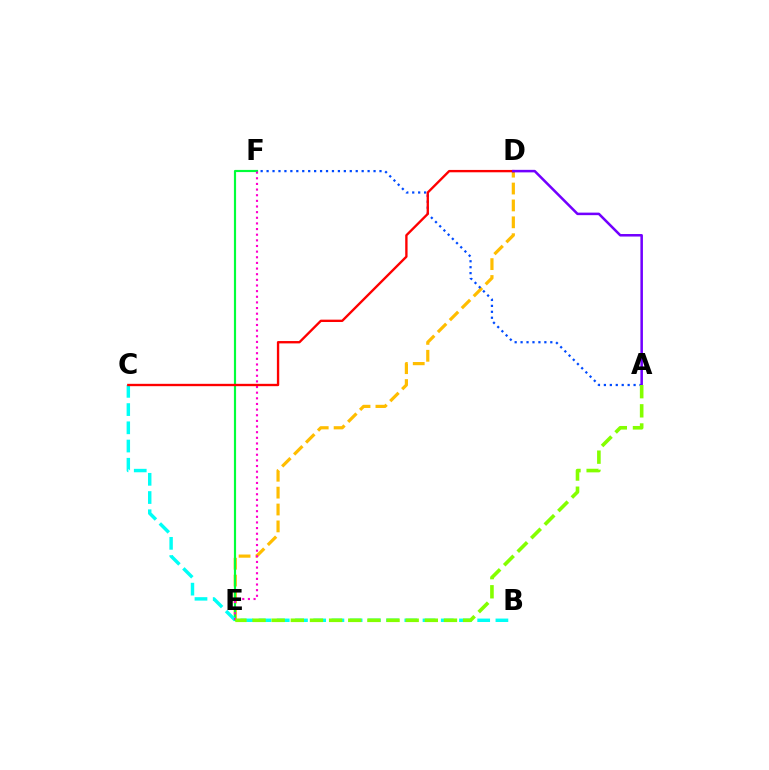{('D', 'E'): [{'color': '#ffbd00', 'line_style': 'dashed', 'thickness': 2.29}], ('E', 'F'): [{'color': '#00ff39', 'line_style': 'solid', 'thickness': 1.56}, {'color': '#ff00cf', 'line_style': 'dotted', 'thickness': 1.53}], ('B', 'C'): [{'color': '#00fff6', 'line_style': 'dashed', 'thickness': 2.48}], ('A', 'F'): [{'color': '#004bff', 'line_style': 'dotted', 'thickness': 1.61}], ('C', 'D'): [{'color': '#ff0000', 'line_style': 'solid', 'thickness': 1.69}], ('A', 'D'): [{'color': '#7200ff', 'line_style': 'solid', 'thickness': 1.82}], ('A', 'E'): [{'color': '#84ff00', 'line_style': 'dashed', 'thickness': 2.6}]}